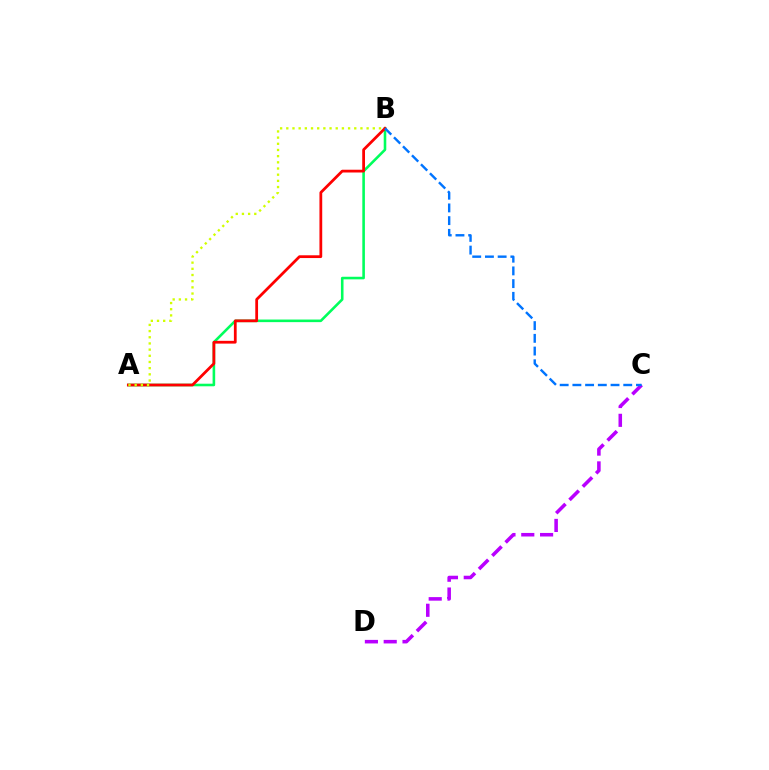{('C', 'D'): [{'color': '#b900ff', 'line_style': 'dashed', 'thickness': 2.56}], ('A', 'B'): [{'color': '#00ff5c', 'line_style': 'solid', 'thickness': 1.86}, {'color': '#ff0000', 'line_style': 'solid', 'thickness': 1.99}, {'color': '#d1ff00', 'line_style': 'dotted', 'thickness': 1.68}], ('B', 'C'): [{'color': '#0074ff', 'line_style': 'dashed', 'thickness': 1.73}]}